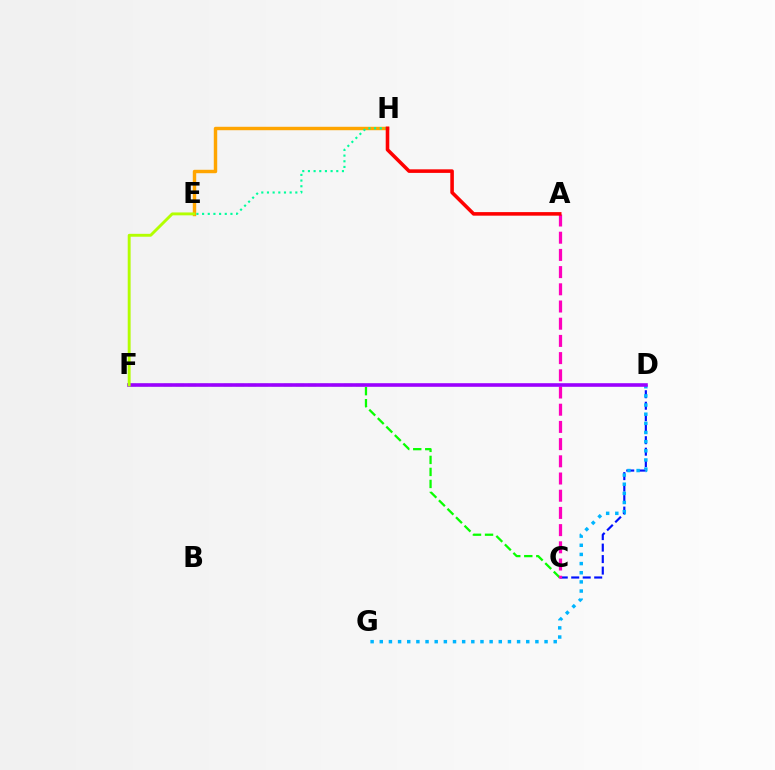{('E', 'H'): [{'color': '#ffa500', 'line_style': 'solid', 'thickness': 2.47}, {'color': '#00ff9d', 'line_style': 'dotted', 'thickness': 1.54}], ('C', 'F'): [{'color': '#08ff00', 'line_style': 'dashed', 'thickness': 1.63}], ('C', 'D'): [{'color': '#0010ff', 'line_style': 'dashed', 'thickness': 1.56}], ('A', 'C'): [{'color': '#ff00bd', 'line_style': 'dashed', 'thickness': 2.34}], ('D', 'G'): [{'color': '#00b5ff', 'line_style': 'dotted', 'thickness': 2.49}], ('A', 'H'): [{'color': '#ff0000', 'line_style': 'solid', 'thickness': 2.57}], ('D', 'F'): [{'color': '#9b00ff', 'line_style': 'solid', 'thickness': 2.59}], ('E', 'F'): [{'color': '#b3ff00', 'line_style': 'solid', 'thickness': 2.09}]}